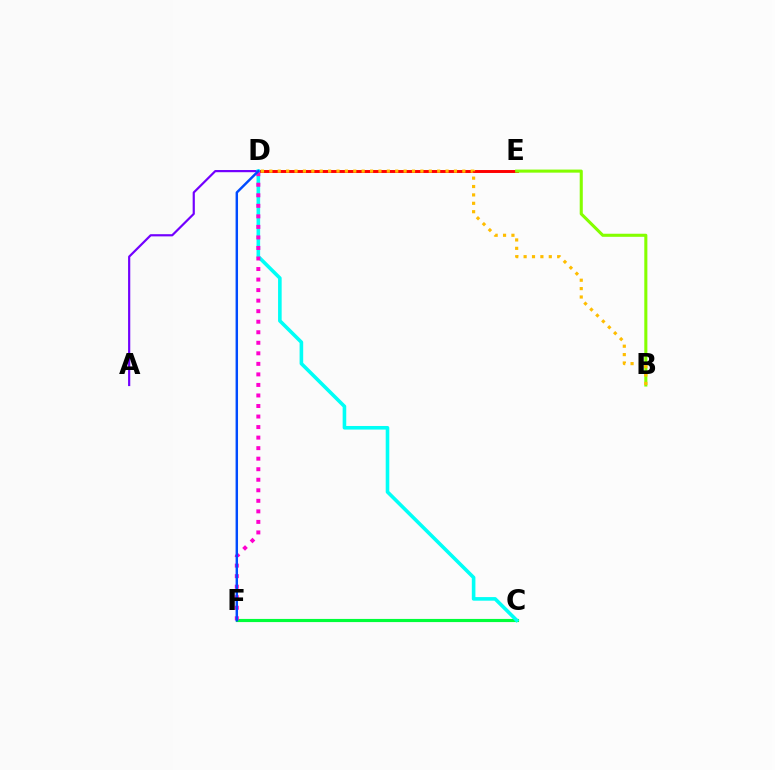{('C', 'F'): [{'color': '#00ff39', 'line_style': 'solid', 'thickness': 2.26}], ('D', 'E'): [{'color': '#ff0000', 'line_style': 'solid', 'thickness': 2.11}], ('A', 'D'): [{'color': '#7200ff', 'line_style': 'solid', 'thickness': 1.58}], ('B', 'E'): [{'color': '#84ff00', 'line_style': 'solid', 'thickness': 2.21}], ('C', 'D'): [{'color': '#00fff6', 'line_style': 'solid', 'thickness': 2.59}], ('D', 'F'): [{'color': '#ff00cf', 'line_style': 'dotted', 'thickness': 2.86}, {'color': '#004bff', 'line_style': 'solid', 'thickness': 1.76}], ('B', 'D'): [{'color': '#ffbd00', 'line_style': 'dotted', 'thickness': 2.28}]}